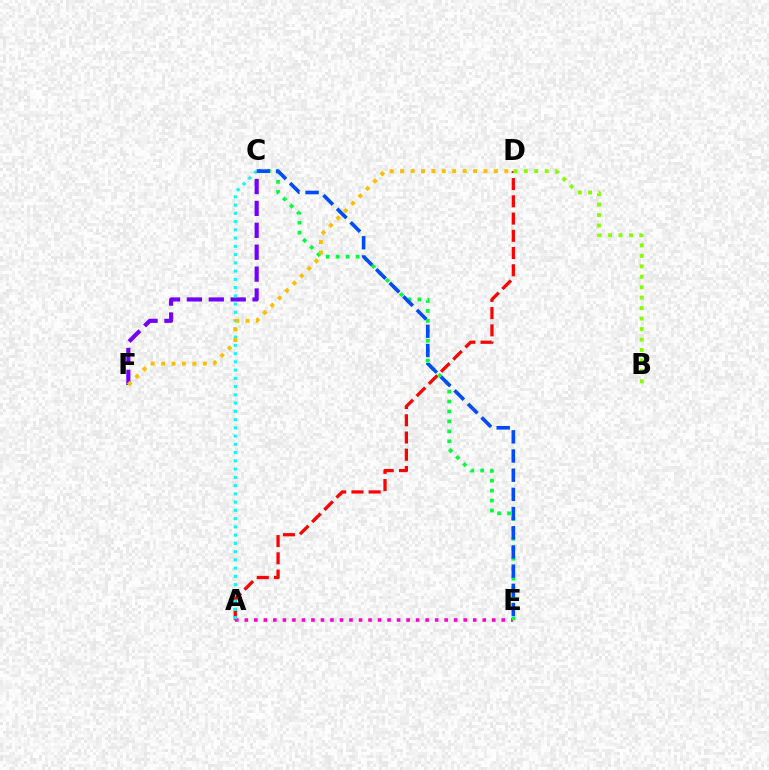{('A', 'D'): [{'color': '#ff0000', 'line_style': 'dashed', 'thickness': 2.34}], ('C', 'F'): [{'color': '#7200ff', 'line_style': 'dashed', 'thickness': 2.98}], ('A', 'E'): [{'color': '#ff00cf', 'line_style': 'dotted', 'thickness': 2.59}], ('C', 'E'): [{'color': '#00ff39', 'line_style': 'dotted', 'thickness': 2.7}, {'color': '#004bff', 'line_style': 'dashed', 'thickness': 2.61}], ('B', 'D'): [{'color': '#84ff00', 'line_style': 'dotted', 'thickness': 2.84}], ('A', 'C'): [{'color': '#00fff6', 'line_style': 'dotted', 'thickness': 2.24}], ('D', 'F'): [{'color': '#ffbd00', 'line_style': 'dotted', 'thickness': 2.83}]}